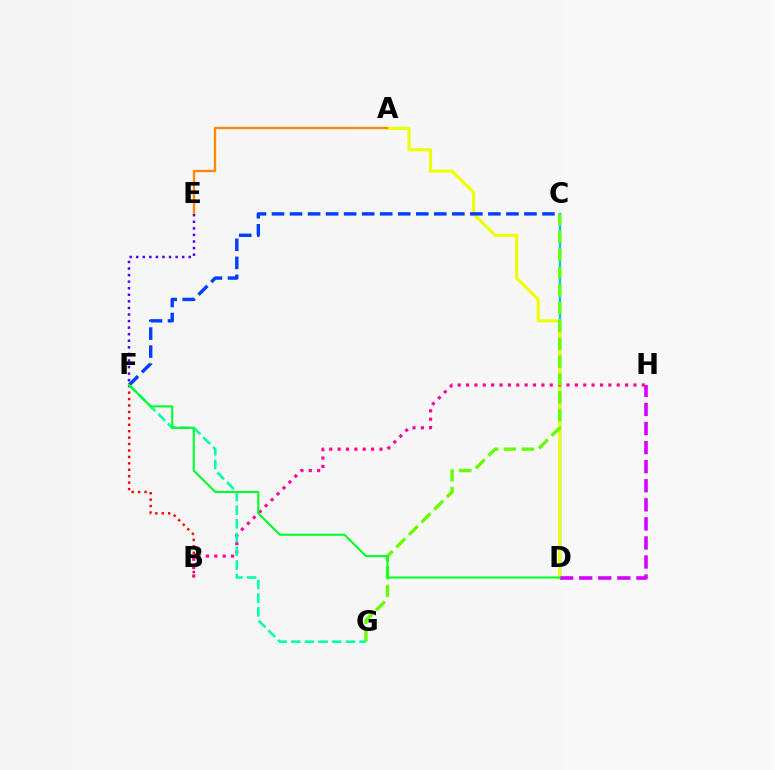{('C', 'D'): [{'color': '#00c7ff', 'line_style': 'solid', 'thickness': 1.76}], ('A', 'D'): [{'color': '#eeff00', 'line_style': 'solid', 'thickness': 2.22}], ('A', 'E'): [{'color': '#ff8800', 'line_style': 'solid', 'thickness': 1.67}], ('D', 'H'): [{'color': '#d600ff', 'line_style': 'dashed', 'thickness': 2.59}], ('B', 'F'): [{'color': '#ff0000', 'line_style': 'dotted', 'thickness': 1.75}], ('B', 'H'): [{'color': '#ff00a0', 'line_style': 'dotted', 'thickness': 2.27}], ('C', 'G'): [{'color': '#66ff00', 'line_style': 'dashed', 'thickness': 2.42}], ('F', 'G'): [{'color': '#00ffaf', 'line_style': 'dashed', 'thickness': 1.86}], ('E', 'F'): [{'color': '#4f00ff', 'line_style': 'dotted', 'thickness': 1.79}], ('C', 'F'): [{'color': '#003fff', 'line_style': 'dashed', 'thickness': 2.45}], ('D', 'F'): [{'color': '#00ff27', 'line_style': 'solid', 'thickness': 1.51}]}